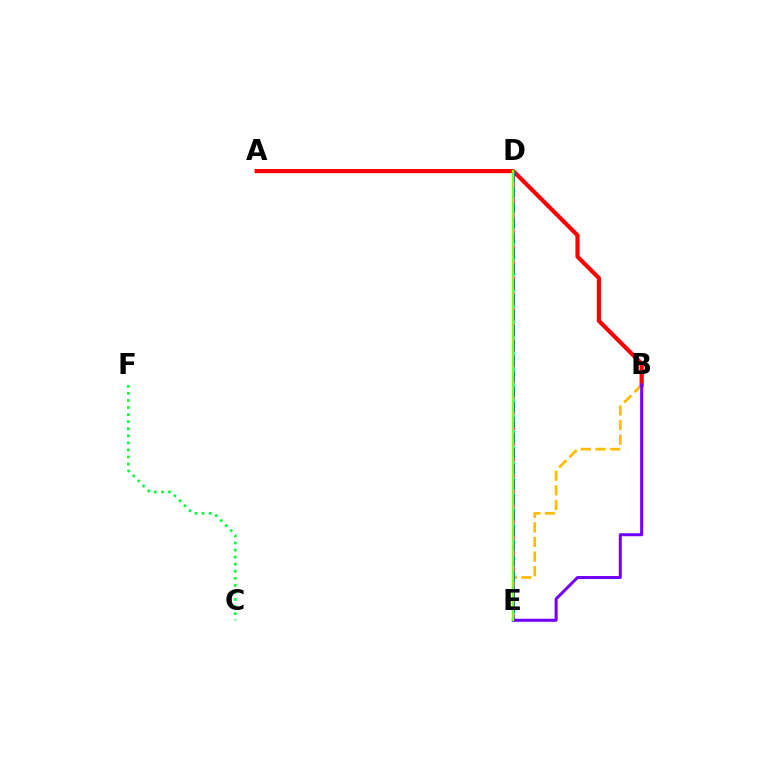{('B', 'E'): [{'color': '#ffbd00', 'line_style': 'dashed', 'thickness': 1.98}, {'color': '#7200ff', 'line_style': 'solid', 'thickness': 2.17}], ('D', 'E'): [{'color': '#ff00cf', 'line_style': 'solid', 'thickness': 1.91}, {'color': '#00fff6', 'line_style': 'dotted', 'thickness': 2.13}, {'color': '#004bff', 'line_style': 'dashed', 'thickness': 2.09}, {'color': '#84ff00', 'line_style': 'solid', 'thickness': 1.78}], ('C', 'F'): [{'color': '#00ff39', 'line_style': 'dotted', 'thickness': 1.92}], ('A', 'B'): [{'color': '#ff0000', 'line_style': 'solid', 'thickness': 3.0}]}